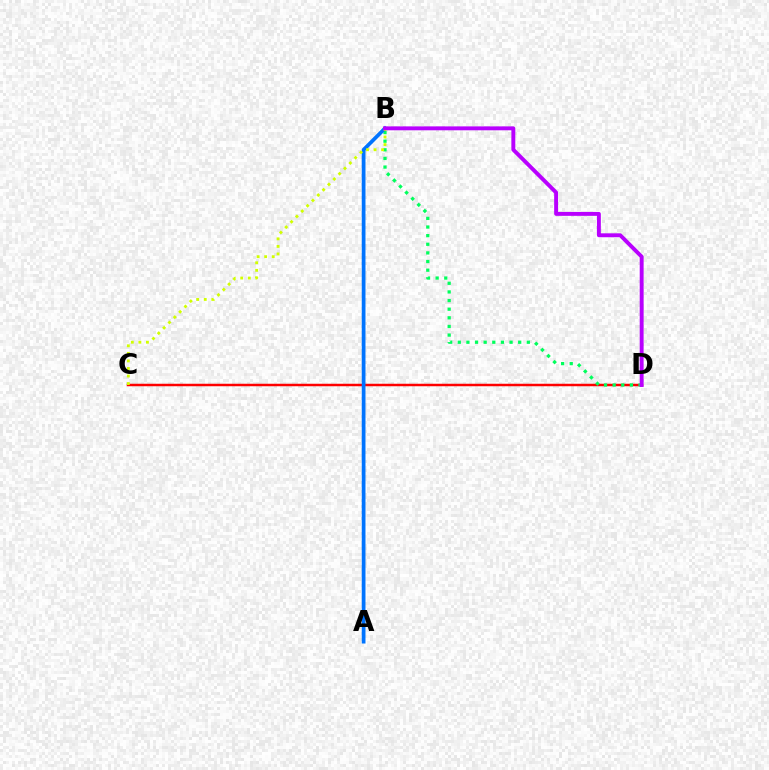{('C', 'D'): [{'color': '#ff0000', 'line_style': 'solid', 'thickness': 1.79}], ('B', 'D'): [{'color': '#00ff5c', 'line_style': 'dotted', 'thickness': 2.34}, {'color': '#b900ff', 'line_style': 'solid', 'thickness': 2.82}], ('A', 'B'): [{'color': '#0074ff', 'line_style': 'solid', 'thickness': 2.69}], ('B', 'C'): [{'color': '#d1ff00', 'line_style': 'dotted', 'thickness': 2.05}]}